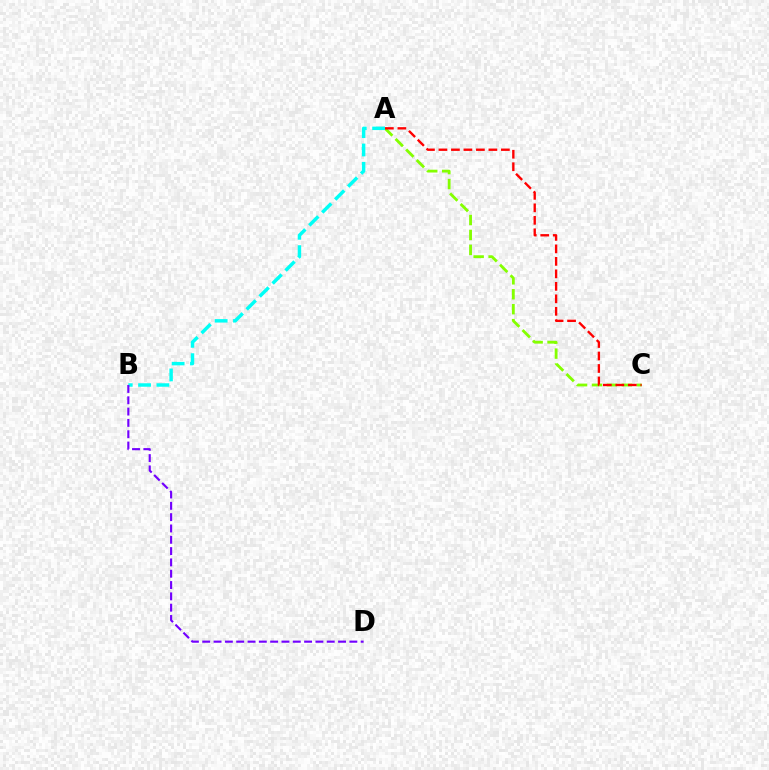{('A', 'C'): [{'color': '#84ff00', 'line_style': 'dashed', 'thickness': 2.03}, {'color': '#ff0000', 'line_style': 'dashed', 'thickness': 1.7}], ('A', 'B'): [{'color': '#00fff6', 'line_style': 'dashed', 'thickness': 2.49}], ('B', 'D'): [{'color': '#7200ff', 'line_style': 'dashed', 'thickness': 1.54}]}